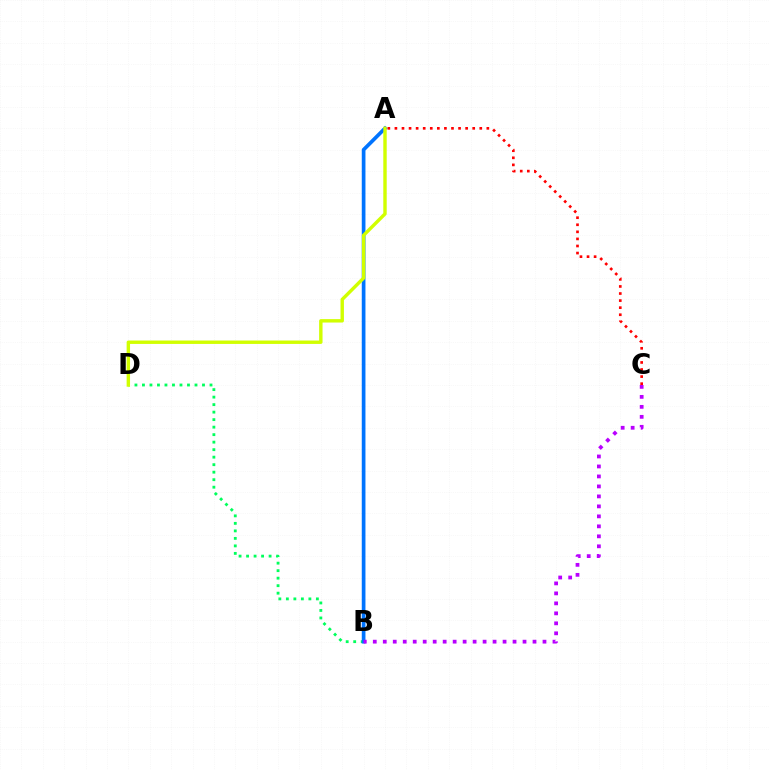{('B', 'D'): [{'color': '#00ff5c', 'line_style': 'dotted', 'thickness': 2.04}], ('A', 'B'): [{'color': '#0074ff', 'line_style': 'solid', 'thickness': 2.66}], ('A', 'C'): [{'color': '#ff0000', 'line_style': 'dotted', 'thickness': 1.92}], ('B', 'C'): [{'color': '#b900ff', 'line_style': 'dotted', 'thickness': 2.71}], ('A', 'D'): [{'color': '#d1ff00', 'line_style': 'solid', 'thickness': 2.46}]}